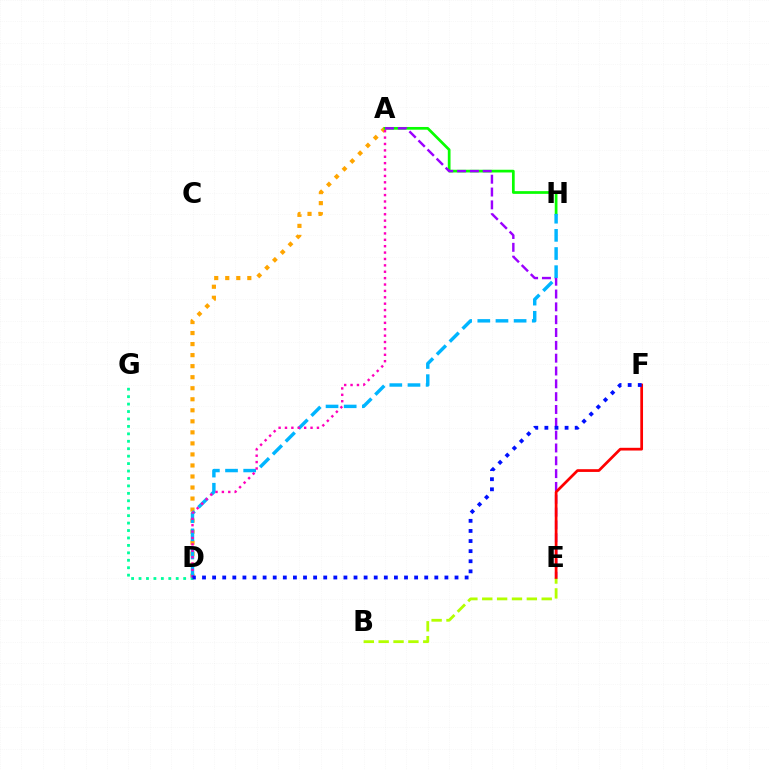{('B', 'E'): [{'color': '#b3ff00', 'line_style': 'dashed', 'thickness': 2.02}], ('A', 'D'): [{'color': '#ffa500', 'line_style': 'dotted', 'thickness': 3.0}, {'color': '#ff00bd', 'line_style': 'dotted', 'thickness': 1.74}], ('D', 'G'): [{'color': '#00ff9d', 'line_style': 'dotted', 'thickness': 2.02}], ('A', 'H'): [{'color': '#08ff00', 'line_style': 'solid', 'thickness': 1.96}], ('A', 'E'): [{'color': '#9b00ff', 'line_style': 'dashed', 'thickness': 1.74}], ('E', 'F'): [{'color': '#ff0000', 'line_style': 'solid', 'thickness': 1.97}], ('D', 'H'): [{'color': '#00b5ff', 'line_style': 'dashed', 'thickness': 2.47}], ('D', 'F'): [{'color': '#0010ff', 'line_style': 'dotted', 'thickness': 2.74}]}